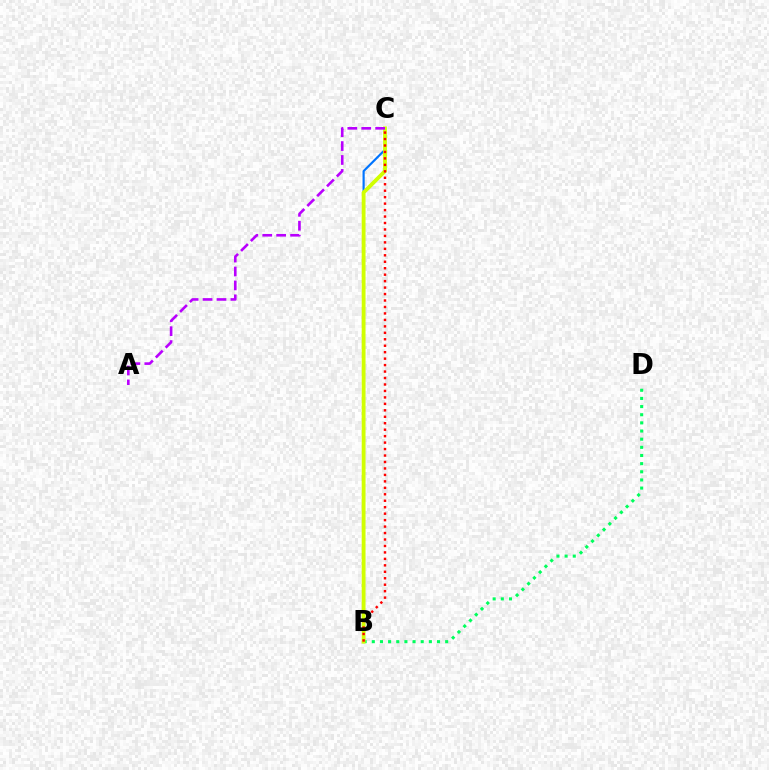{('B', 'C'): [{'color': '#0074ff', 'line_style': 'solid', 'thickness': 1.55}, {'color': '#d1ff00', 'line_style': 'solid', 'thickness': 2.76}, {'color': '#ff0000', 'line_style': 'dotted', 'thickness': 1.75}], ('B', 'D'): [{'color': '#00ff5c', 'line_style': 'dotted', 'thickness': 2.21}], ('A', 'C'): [{'color': '#b900ff', 'line_style': 'dashed', 'thickness': 1.89}]}